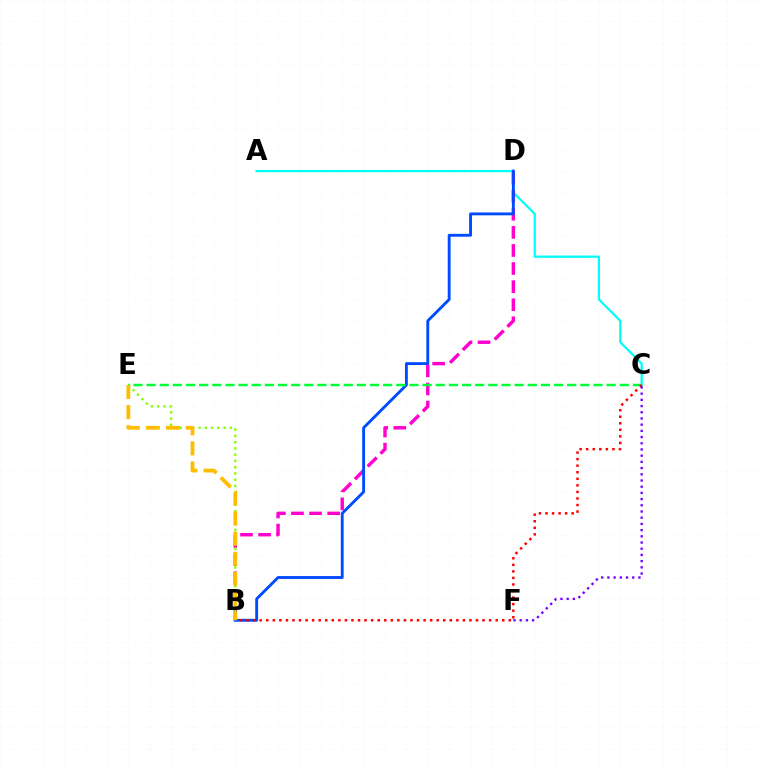{('A', 'C'): [{'color': '#00fff6', 'line_style': 'solid', 'thickness': 1.64}], ('B', 'D'): [{'color': '#ff00cf', 'line_style': 'dashed', 'thickness': 2.46}, {'color': '#004bff', 'line_style': 'solid', 'thickness': 2.07}], ('B', 'E'): [{'color': '#84ff00', 'line_style': 'dotted', 'thickness': 1.7}, {'color': '#ffbd00', 'line_style': 'dashed', 'thickness': 2.73}], ('C', 'E'): [{'color': '#00ff39', 'line_style': 'dashed', 'thickness': 1.79}], ('B', 'C'): [{'color': '#ff0000', 'line_style': 'dotted', 'thickness': 1.78}], ('C', 'F'): [{'color': '#7200ff', 'line_style': 'dotted', 'thickness': 1.69}]}